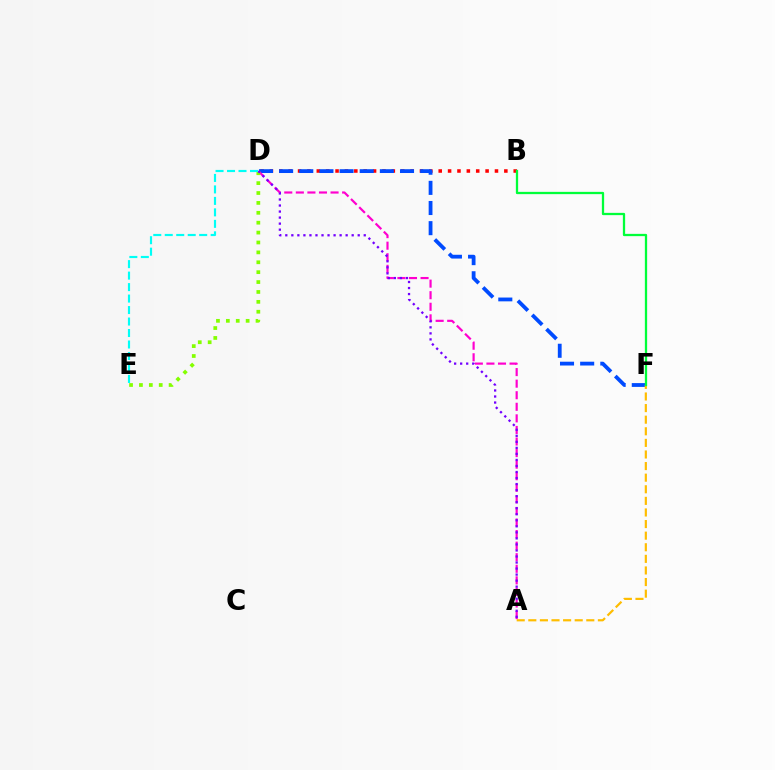{('B', 'D'): [{'color': '#ff0000', 'line_style': 'dotted', 'thickness': 2.55}], ('D', 'F'): [{'color': '#004bff', 'line_style': 'dashed', 'thickness': 2.74}], ('A', 'F'): [{'color': '#ffbd00', 'line_style': 'dashed', 'thickness': 1.58}], ('A', 'D'): [{'color': '#ff00cf', 'line_style': 'dashed', 'thickness': 1.57}, {'color': '#7200ff', 'line_style': 'dotted', 'thickness': 1.64}], ('B', 'F'): [{'color': '#00ff39', 'line_style': 'solid', 'thickness': 1.64}], ('D', 'E'): [{'color': '#84ff00', 'line_style': 'dotted', 'thickness': 2.69}, {'color': '#00fff6', 'line_style': 'dashed', 'thickness': 1.56}]}